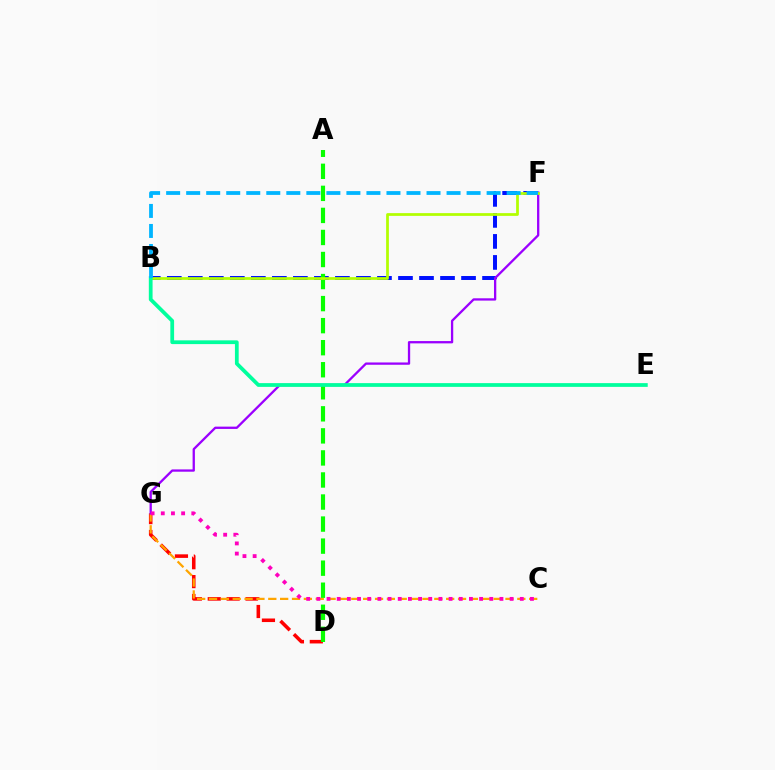{('B', 'F'): [{'color': '#0010ff', 'line_style': 'dashed', 'thickness': 2.86}, {'color': '#b3ff00', 'line_style': 'solid', 'thickness': 1.98}, {'color': '#00b5ff', 'line_style': 'dashed', 'thickness': 2.72}], ('D', 'G'): [{'color': '#ff0000', 'line_style': 'dashed', 'thickness': 2.57}], ('C', 'G'): [{'color': '#ffa500', 'line_style': 'dashed', 'thickness': 1.61}, {'color': '#ff00bd', 'line_style': 'dotted', 'thickness': 2.76}], ('F', 'G'): [{'color': '#9b00ff', 'line_style': 'solid', 'thickness': 1.66}], ('A', 'D'): [{'color': '#08ff00', 'line_style': 'dashed', 'thickness': 3.0}], ('B', 'E'): [{'color': '#00ff9d', 'line_style': 'solid', 'thickness': 2.7}]}